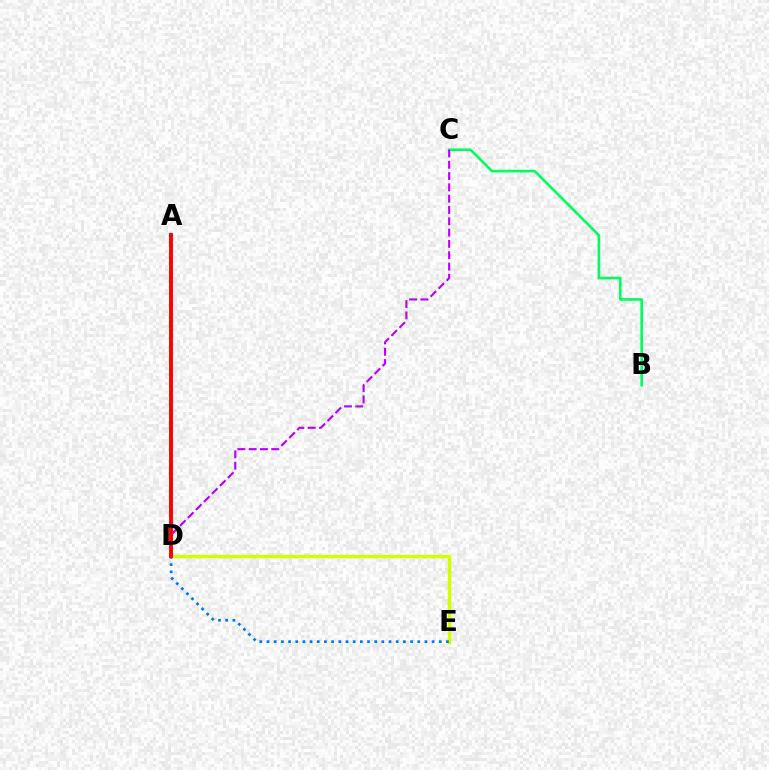{('B', 'C'): [{'color': '#00ff5c', 'line_style': 'solid', 'thickness': 1.89}], ('C', 'D'): [{'color': '#b900ff', 'line_style': 'dashed', 'thickness': 1.54}], ('D', 'E'): [{'color': '#d1ff00', 'line_style': 'solid', 'thickness': 2.45}, {'color': '#0074ff', 'line_style': 'dotted', 'thickness': 1.95}], ('A', 'D'): [{'color': '#ff0000', 'line_style': 'solid', 'thickness': 2.81}]}